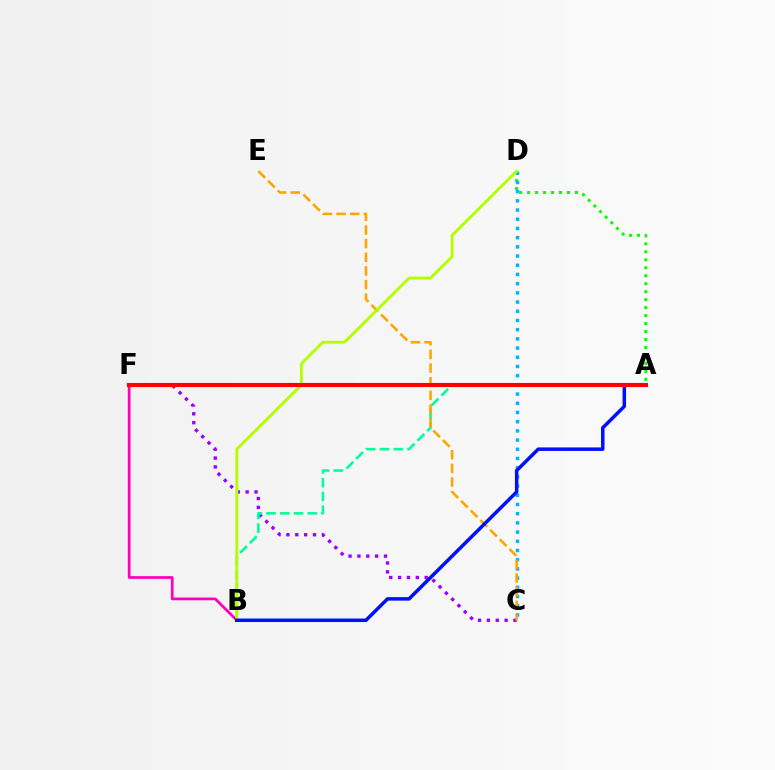{('C', 'F'): [{'color': '#9b00ff', 'line_style': 'dotted', 'thickness': 2.41}], ('A', 'B'): [{'color': '#00ff9d', 'line_style': 'dashed', 'thickness': 1.87}, {'color': '#0010ff', 'line_style': 'solid', 'thickness': 2.52}], ('B', 'F'): [{'color': '#ff00bd', 'line_style': 'solid', 'thickness': 1.97}], ('A', 'D'): [{'color': '#08ff00', 'line_style': 'dotted', 'thickness': 2.16}], ('C', 'D'): [{'color': '#00b5ff', 'line_style': 'dotted', 'thickness': 2.5}], ('C', 'E'): [{'color': '#ffa500', 'line_style': 'dashed', 'thickness': 1.86}], ('B', 'D'): [{'color': '#b3ff00', 'line_style': 'solid', 'thickness': 2.07}], ('A', 'F'): [{'color': '#ff0000', 'line_style': 'solid', 'thickness': 2.96}]}